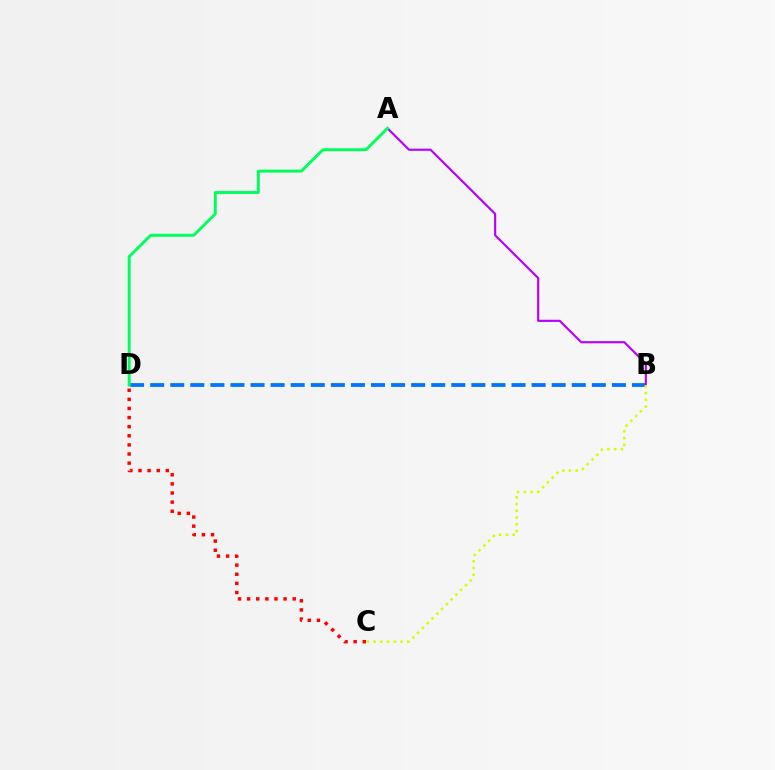{('C', 'D'): [{'color': '#ff0000', 'line_style': 'dotted', 'thickness': 2.48}], ('B', 'D'): [{'color': '#0074ff', 'line_style': 'dashed', 'thickness': 2.73}], ('A', 'B'): [{'color': '#b900ff', 'line_style': 'solid', 'thickness': 1.55}], ('B', 'C'): [{'color': '#d1ff00', 'line_style': 'dotted', 'thickness': 1.83}], ('A', 'D'): [{'color': '#00ff5c', 'line_style': 'solid', 'thickness': 2.11}]}